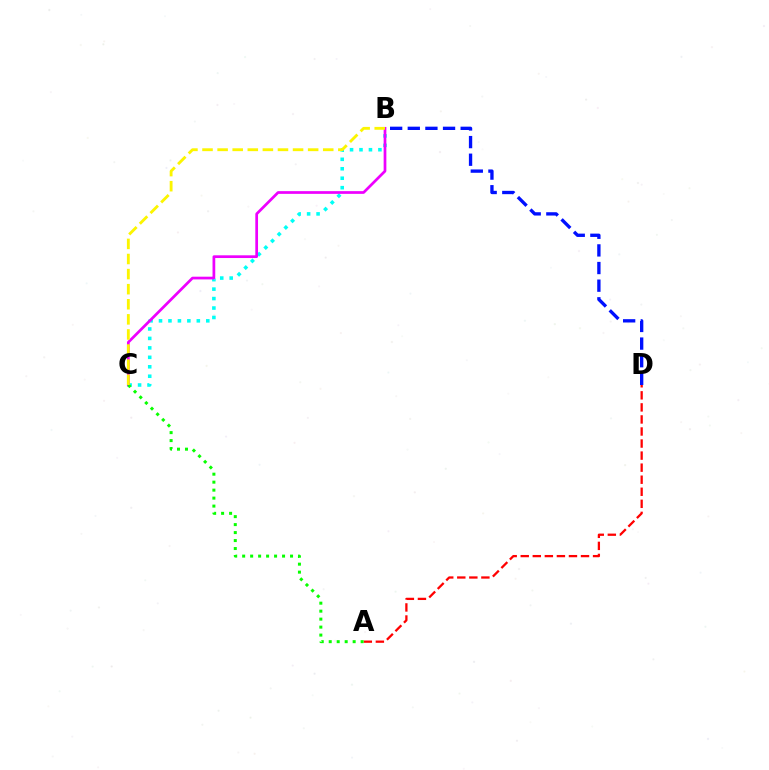{('A', 'D'): [{'color': '#ff0000', 'line_style': 'dashed', 'thickness': 1.64}], ('B', 'C'): [{'color': '#00fff6', 'line_style': 'dotted', 'thickness': 2.57}, {'color': '#ee00ff', 'line_style': 'solid', 'thickness': 1.96}, {'color': '#fcf500', 'line_style': 'dashed', 'thickness': 2.05}], ('A', 'C'): [{'color': '#08ff00', 'line_style': 'dotted', 'thickness': 2.17}], ('B', 'D'): [{'color': '#0010ff', 'line_style': 'dashed', 'thickness': 2.4}]}